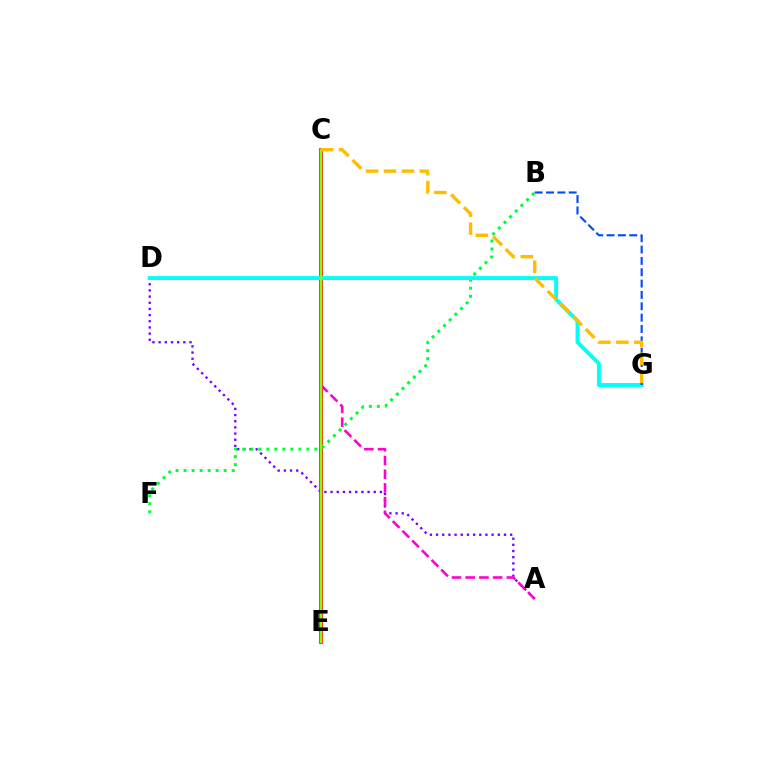{('A', 'D'): [{'color': '#7200ff', 'line_style': 'dotted', 'thickness': 1.68}], ('C', 'E'): [{'color': '#ff0000', 'line_style': 'solid', 'thickness': 2.64}, {'color': '#84ff00', 'line_style': 'solid', 'thickness': 1.66}], ('A', 'C'): [{'color': '#ff00cf', 'line_style': 'dashed', 'thickness': 1.86}], ('B', 'F'): [{'color': '#00ff39', 'line_style': 'dotted', 'thickness': 2.18}], ('D', 'G'): [{'color': '#00fff6', 'line_style': 'solid', 'thickness': 2.8}], ('B', 'G'): [{'color': '#004bff', 'line_style': 'dashed', 'thickness': 1.54}], ('C', 'G'): [{'color': '#ffbd00', 'line_style': 'dashed', 'thickness': 2.44}]}